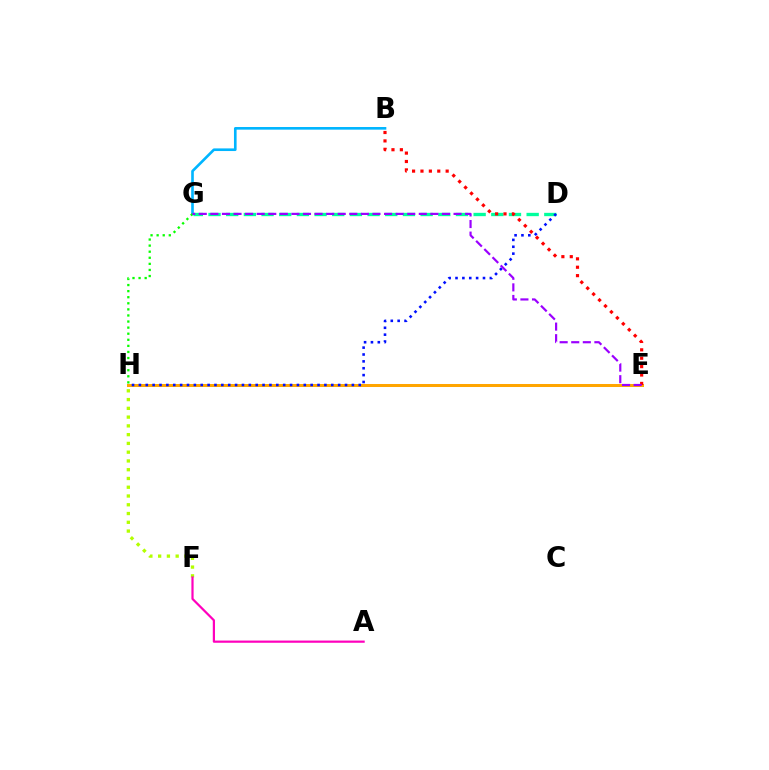{('F', 'H'): [{'color': '#b3ff00', 'line_style': 'dotted', 'thickness': 2.38}], ('E', 'H'): [{'color': '#ffa500', 'line_style': 'solid', 'thickness': 2.16}], ('B', 'G'): [{'color': '#00b5ff', 'line_style': 'solid', 'thickness': 1.9}], ('D', 'G'): [{'color': '#00ff9d', 'line_style': 'dashed', 'thickness': 2.4}], ('B', 'E'): [{'color': '#ff0000', 'line_style': 'dotted', 'thickness': 2.28}], ('D', 'H'): [{'color': '#0010ff', 'line_style': 'dotted', 'thickness': 1.87}], ('G', 'H'): [{'color': '#08ff00', 'line_style': 'dotted', 'thickness': 1.65}], ('A', 'F'): [{'color': '#ff00bd', 'line_style': 'solid', 'thickness': 1.59}], ('E', 'G'): [{'color': '#9b00ff', 'line_style': 'dashed', 'thickness': 1.57}]}